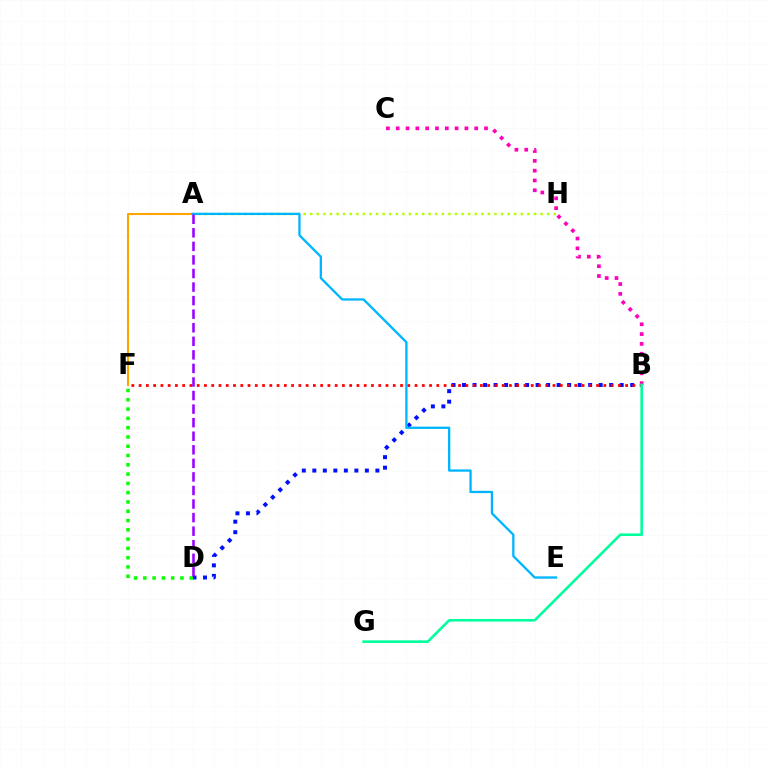{('B', 'D'): [{'color': '#0010ff', 'line_style': 'dotted', 'thickness': 2.86}], ('A', 'F'): [{'color': '#ffa500', 'line_style': 'solid', 'thickness': 1.5}], ('B', 'F'): [{'color': '#ff0000', 'line_style': 'dotted', 'thickness': 1.97}], ('B', 'C'): [{'color': '#ff00bd', 'line_style': 'dotted', 'thickness': 2.67}], ('D', 'F'): [{'color': '#08ff00', 'line_style': 'dotted', 'thickness': 2.52}], ('B', 'G'): [{'color': '#00ff9d', 'line_style': 'solid', 'thickness': 1.88}], ('A', 'H'): [{'color': '#b3ff00', 'line_style': 'dotted', 'thickness': 1.79}], ('A', 'E'): [{'color': '#00b5ff', 'line_style': 'solid', 'thickness': 1.66}], ('A', 'D'): [{'color': '#9b00ff', 'line_style': 'dashed', 'thickness': 1.84}]}